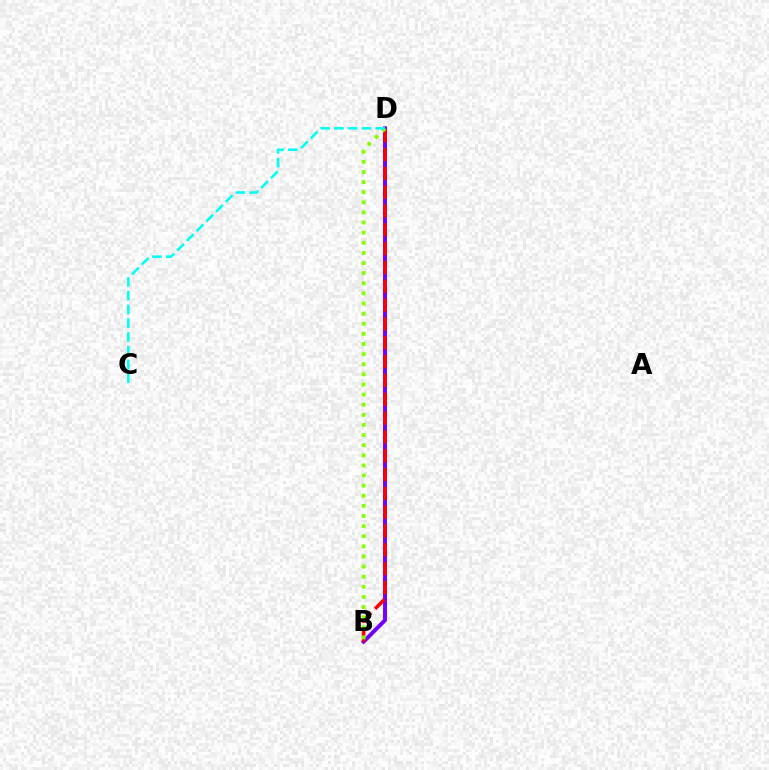{('B', 'D'): [{'color': '#7200ff', 'line_style': 'solid', 'thickness': 2.84}, {'color': '#ff0000', 'line_style': 'dashed', 'thickness': 2.56}, {'color': '#84ff00', 'line_style': 'dotted', 'thickness': 2.75}], ('C', 'D'): [{'color': '#00fff6', 'line_style': 'dashed', 'thickness': 1.87}]}